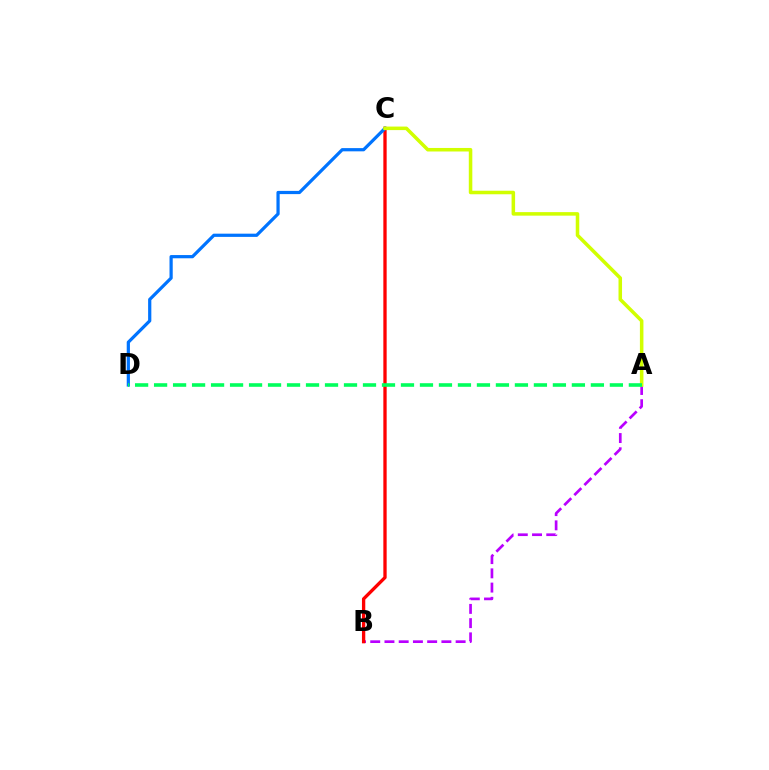{('A', 'B'): [{'color': '#b900ff', 'line_style': 'dashed', 'thickness': 1.93}], ('B', 'C'): [{'color': '#ff0000', 'line_style': 'solid', 'thickness': 2.39}], ('C', 'D'): [{'color': '#0074ff', 'line_style': 'solid', 'thickness': 2.32}], ('A', 'C'): [{'color': '#d1ff00', 'line_style': 'solid', 'thickness': 2.54}], ('A', 'D'): [{'color': '#00ff5c', 'line_style': 'dashed', 'thickness': 2.58}]}